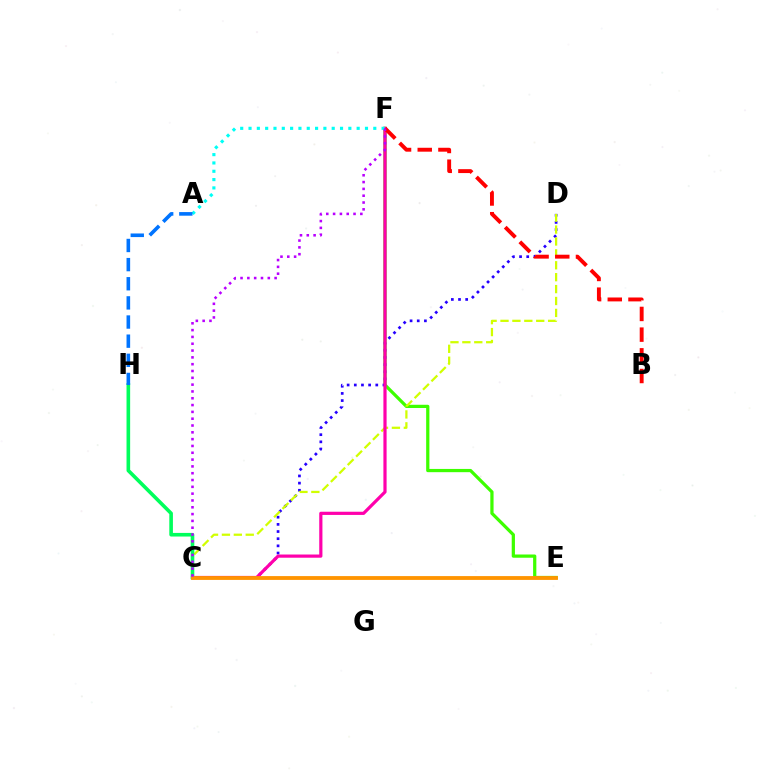{('E', 'F'): [{'color': '#3dff00', 'line_style': 'solid', 'thickness': 2.33}], ('C', 'D'): [{'color': '#2500ff', 'line_style': 'dotted', 'thickness': 1.95}, {'color': '#d1ff00', 'line_style': 'dashed', 'thickness': 1.62}], ('C', 'F'): [{'color': '#ff00ac', 'line_style': 'solid', 'thickness': 2.3}, {'color': '#b900ff', 'line_style': 'dotted', 'thickness': 1.85}], ('C', 'H'): [{'color': '#00ff5c', 'line_style': 'solid', 'thickness': 2.61}], ('A', 'F'): [{'color': '#00fff6', 'line_style': 'dotted', 'thickness': 2.26}], ('A', 'H'): [{'color': '#0074ff', 'line_style': 'dashed', 'thickness': 2.6}], ('C', 'E'): [{'color': '#ff9400', 'line_style': 'solid', 'thickness': 2.75}], ('B', 'F'): [{'color': '#ff0000', 'line_style': 'dashed', 'thickness': 2.81}]}